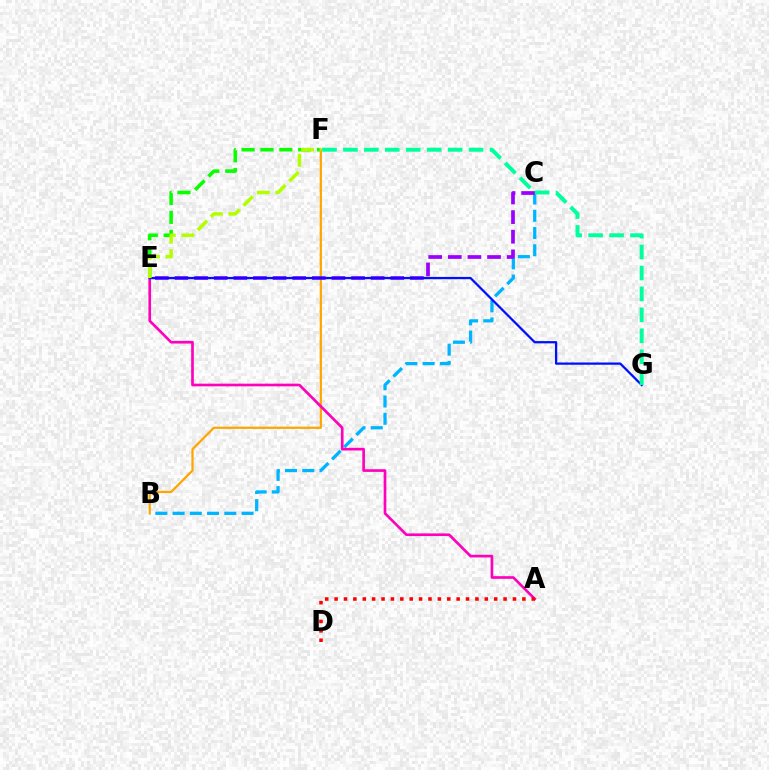{('B', 'C'): [{'color': '#00b5ff', 'line_style': 'dashed', 'thickness': 2.34}], ('B', 'F'): [{'color': '#ffa500', 'line_style': 'solid', 'thickness': 1.61}], ('A', 'E'): [{'color': '#ff00bd', 'line_style': 'solid', 'thickness': 1.92}], ('C', 'E'): [{'color': '#9b00ff', 'line_style': 'dashed', 'thickness': 2.67}], ('E', 'G'): [{'color': '#0010ff', 'line_style': 'solid', 'thickness': 1.63}], ('F', 'G'): [{'color': '#00ff9d', 'line_style': 'dashed', 'thickness': 2.84}], ('E', 'F'): [{'color': '#08ff00', 'line_style': 'dashed', 'thickness': 2.56}, {'color': '#b3ff00', 'line_style': 'dashed', 'thickness': 2.53}], ('A', 'D'): [{'color': '#ff0000', 'line_style': 'dotted', 'thickness': 2.55}]}